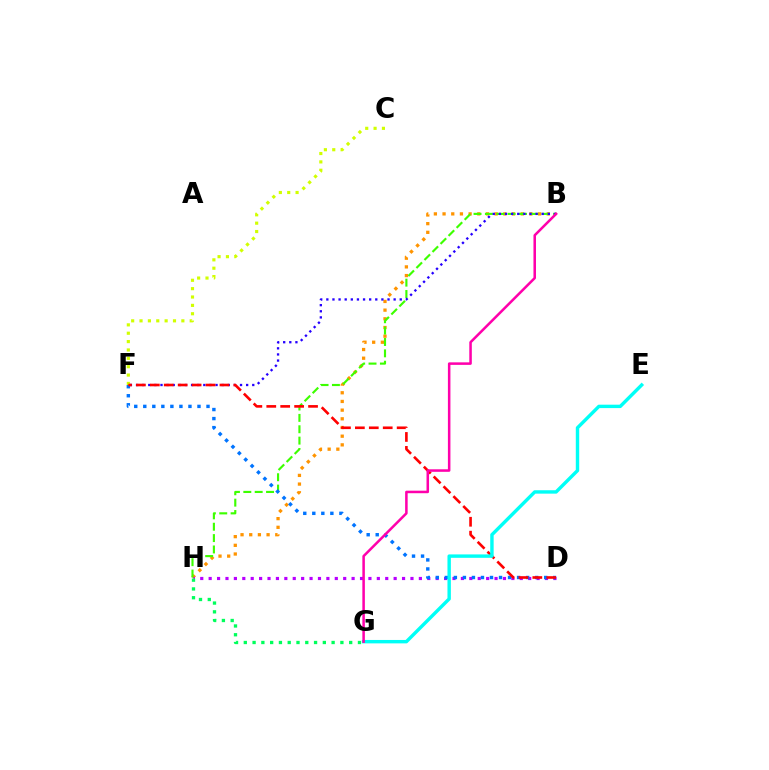{('B', 'H'): [{'color': '#ff9400', 'line_style': 'dotted', 'thickness': 2.36}, {'color': '#3dff00', 'line_style': 'dashed', 'thickness': 1.54}], ('B', 'F'): [{'color': '#2500ff', 'line_style': 'dotted', 'thickness': 1.66}], ('D', 'H'): [{'color': '#b900ff', 'line_style': 'dotted', 'thickness': 2.28}], ('C', 'F'): [{'color': '#d1ff00', 'line_style': 'dotted', 'thickness': 2.27}], ('D', 'F'): [{'color': '#0074ff', 'line_style': 'dotted', 'thickness': 2.45}, {'color': '#ff0000', 'line_style': 'dashed', 'thickness': 1.89}], ('G', 'H'): [{'color': '#00ff5c', 'line_style': 'dotted', 'thickness': 2.39}], ('E', 'G'): [{'color': '#00fff6', 'line_style': 'solid', 'thickness': 2.46}], ('B', 'G'): [{'color': '#ff00ac', 'line_style': 'solid', 'thickness': 1.82}]}